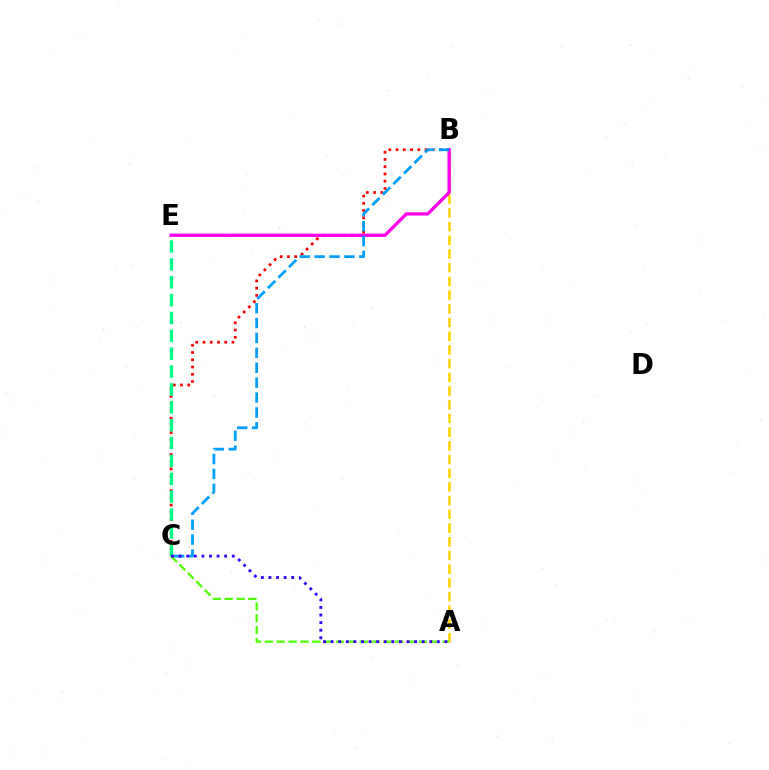{('B', 'C'): [{'color': '#ff0000', 'line_style': 'dotted', 'thickness': 1.97}, {'color': '#009eff', 'line_style': 'dashed', 'thickness': 2.02}], ('A', 'B'): [{'color': '#ffd500', 'line_style': 'dashed', 'thickness': 1.86}], ('B', 'E'): [{'color': '#ff00ed', 'line_style': 'solid', 'thickness': 2.38}], ('A', 'C'): [{'color': '#4fff00', 'line_style': 'dashed', 'thickness': 1.61}, {'color': '#3700ff', 'line_style': 'dotted', 'thickness': 2.06}], ('C', 'E'): [{'color': '#00ff86', 'line_style': 'dashed', 'thickness': 2.43}]}